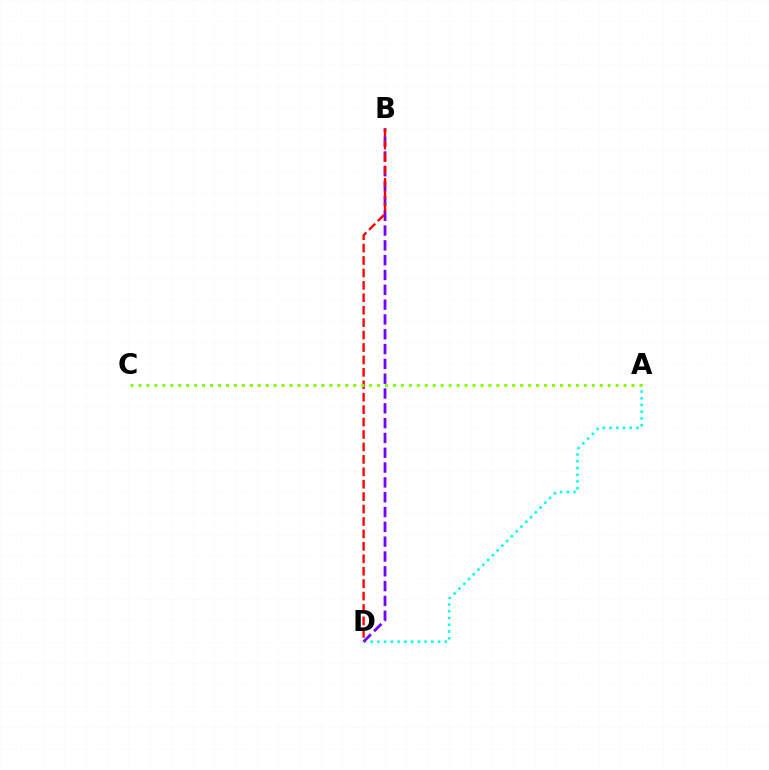{('A', 'D'): [{'color': '#00fff6', 'line_style': 'dotted', 'thickness': 1.83}], ('B', 'D'): [{'color': '#7200ff', 'line_style': 'dashed', 'thickness': 2.01}, {'color': '#ff0000', 'line_style': 'dashed', 'thickness': 1.69}], ('A', 'C'): [{'color': '#84ff00', 'line_style': 'dotted', 'thickness': 2.16}]}